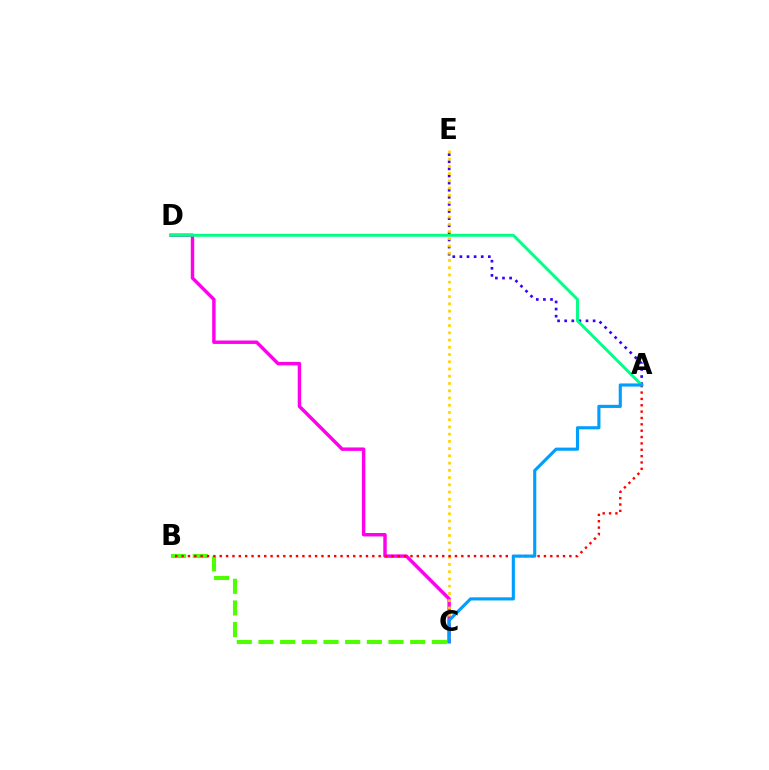{('A', 'E'): [{'color': '#3700ff', 'line_style': 'dotted', 'thickness': 1.93}], ('C', 'D'): [{'color': '#ff00ed', 'line_style': 'solid', 'thickness': 2.47}], ('C', 'E'): [{'color': '#ffd500', 'line_style': 'dotted', 'thickness': 1.97}], ('B', 'C'): [{'color': '#4fff00', 'line_style': 'dashed', 'thickness': 2.94}], ('A', 'D'): [{'color': '#00ff86', 'line_style': 'solid', 'thickness': 2.11}], ('A', 'B'): [{'color': '#ff0000', 'line_style': 'dotted', 'thickness': 1.73}], ('A', 'C'): [{'color': '#009eff', 'line_style': 'solid', 'thickness': 2.25}]}